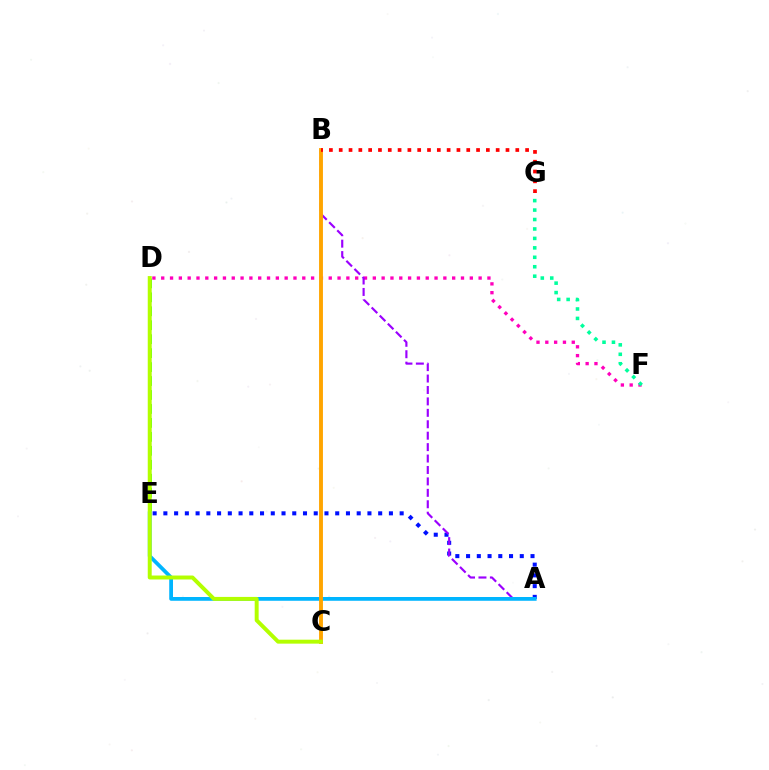{('D', 'F'): [{'color': '#ff00bd', 'line_style': 'dotted', 'thickness': 2.4}], ('F', 'G'): [{'color': '#00ff9d', 'line_style': 'dotted', 'thickness': 2.57}], ('A', 'E'): [{'color': '#0010ff', 'line_style': 'dotted', 'thickness': 2.92}, {'color': '#00b5ff', 'line_style': 'solid', 'thickness': 2.72}], ('D', 'E'): [{'color': '#08ff00', 'line_style': 'dashed', 'thickness': 1.9}], ('A', 'B'): [{'color': '#9b00ff', 'line_style': 'dashed', 'thickness': 1.55}], ('B', 'C'): [{'color': '#ffa500', 'line_style': 'solid', 'thickness': 2.79}], ('C', 'D'): [{'color': '#b3ff00', 'line_style': 'solid', 'thickness': 2.84}], ('B', 'G'): [{'color': '#ff0000', 'line_style': 'dotted', 'thickness': 2.67}]}